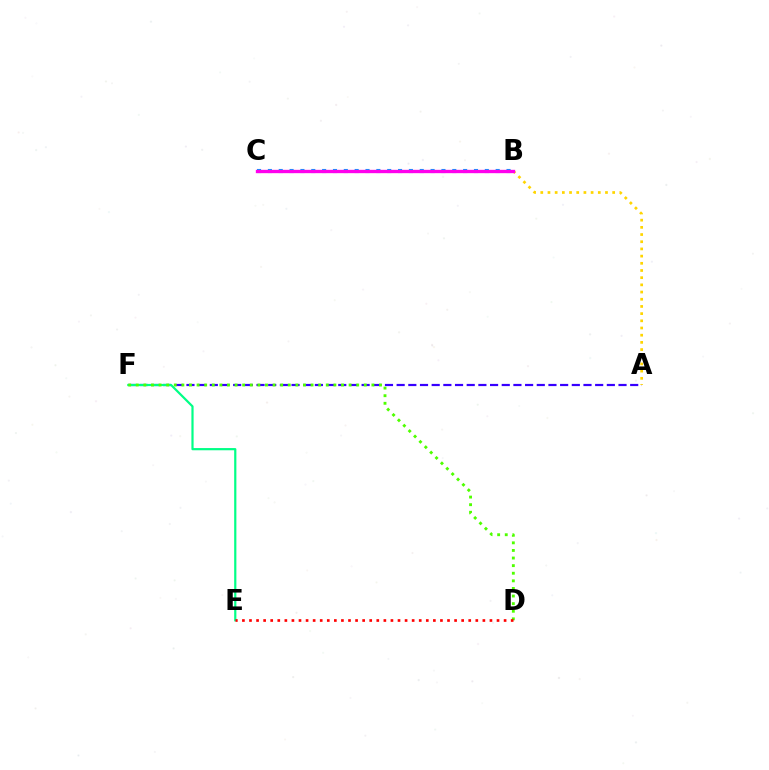{('A', 'F'): [{'color': '#3700ff', 'line_style': 'dashed', 'thickness': 1.59}], ('E', 'F'): [{'color': '#00ff86', 'line_style': 'solid', 'thickness': 1.59}], ('B', 'C'): [{'color': '#009eff', 'line_style': 'dotted', 'thickness': 2.95}, {'color': '#ff00ed', 'line_style': 'solid', 'thickness': 2.4}], ('D', 'F'): [{'color': '#4fff00', 'line_style': 'dotted', 'thickness': 2.07}], ('D', 'E'): [{'color': '#ff0000', 'line_style': 'dotted', 'thickness': 1.92}], ('A', 'B'): [{'color': '#ffd500', 'line_style': 'dotted', 'thickness': 1.95}]}